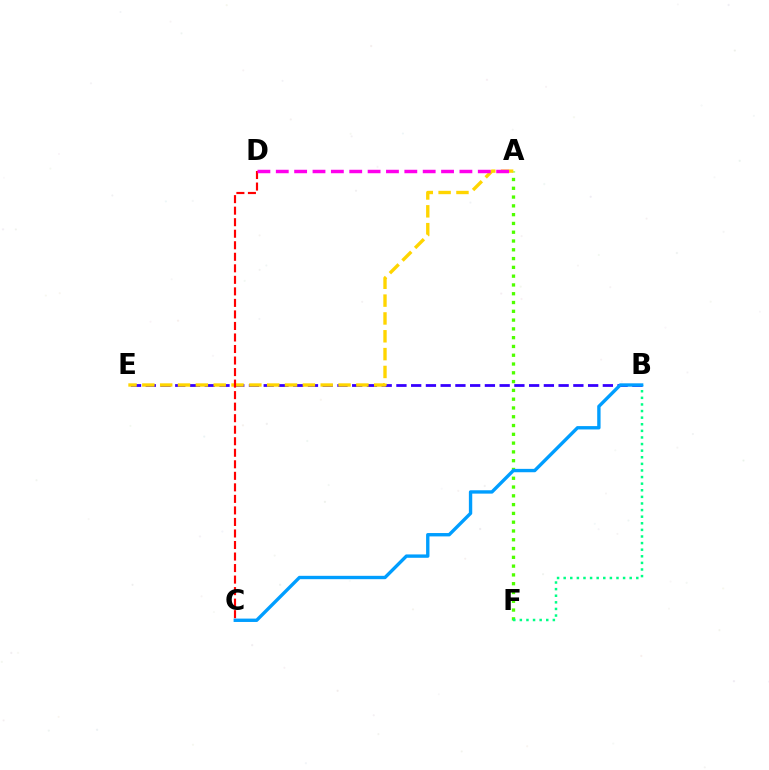{('B', 'E'): [{'color': '#3700ff', 'line_style': 'dashed', 'thickness': 2.0}], ('A', 'F'): [{'color': '#4fff00', 'line_style': 'dotted', 'thickness': 2.39}], ('B', 'F'): [{'color': '#00ff86', 'line_style': 'dotted', 'thickness': 1.79}], ('B', 'C'): [{'color': '#009eff', 'line_style': 'solid', 'thickness': 2.42}], ('A', 'E'): [{'color': '#ffd500', 'line_style': 'dashed', 'thickness': 2.42}], ('C', 'D'): [{'color': '#ff0000', 'line_style': 'dashed', 'thickness': 1.57}], ('A', 'D'): [{'color': '#ff00ed', 'line_style': 'dashed', 'thickness': 2.49}]}